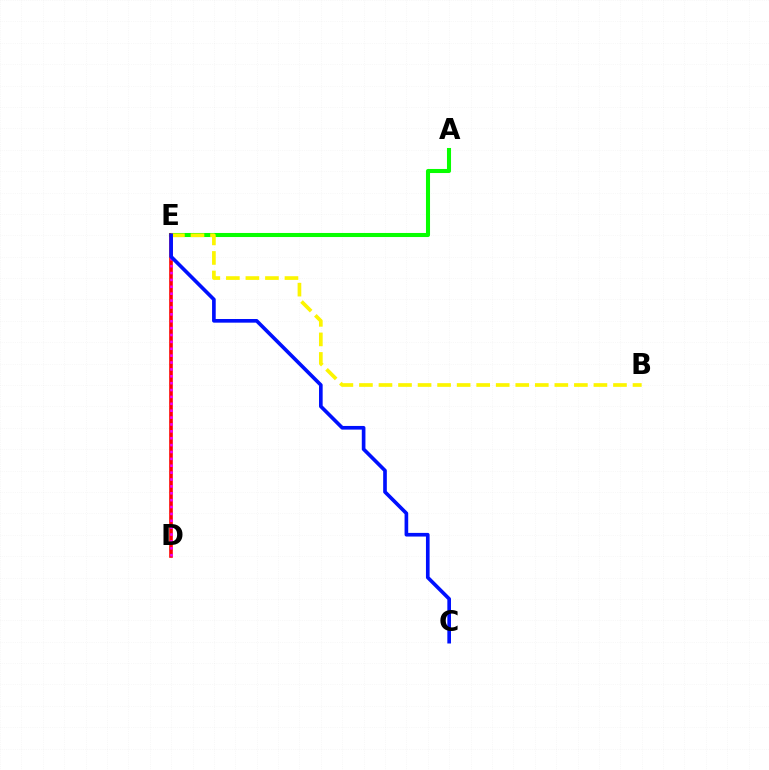{('D', 'E'): [{'color': '#00fff6', 'line_style': 'dotted', 'thickness': 1.74}, {'color': '#ff0000', 'line_style': 'solid', 'thickness': 2.6}, {'color': '#ee00ff', 'line_style': 'dotted', 'thickness': 1.87}], ('A', 'E'): [{'color': '#08ff00', 'line_style': 'solid', 'thickness': 2.92}], ('B', 'E'): [{'color': '#fcf500', 'line_style': 'dashed', 'thickness': 2.65}], ('C', 'E'): [{'color': '#0010ff', 'line_style': 'solid', 'thickness': 2.63}]}